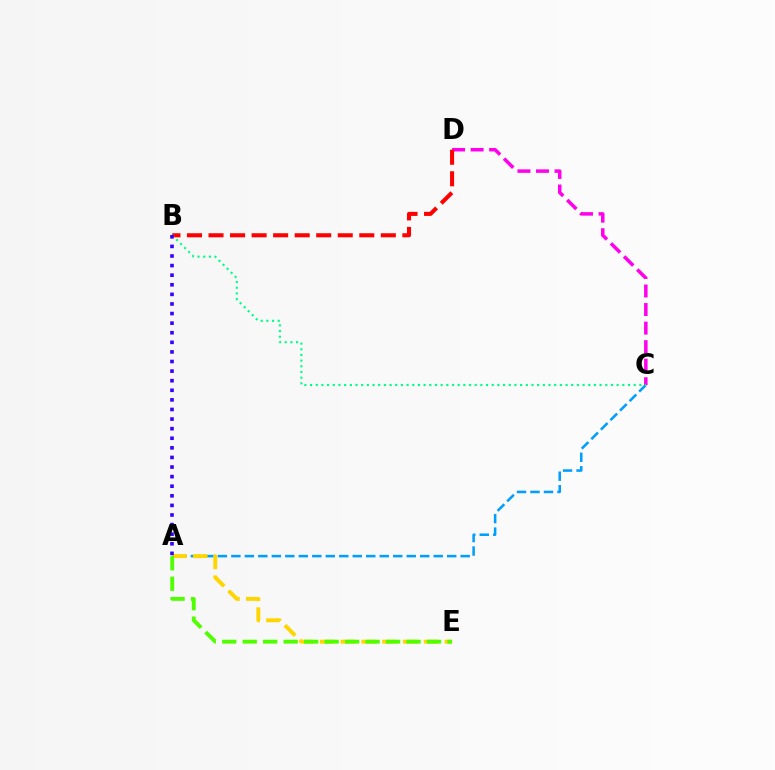{('A', 'C'): [{'color': '#009eff', 'line_style': 'dashed', 'thickness': 1.83}], ('C', 'D'): [{'color': '#ff00ed', 'line_style': 'dashed', 'thickness': 2.52}], ('B', 'D'): [{'color': '#ff0000', 'line_style': 'dashed', 'thickness': 2.93}], ('B', 'C'): [{'color': '#00ff86', 'line_style': 'dotted', 'thickness': 1.54}], ('A', 'E'): [{'color': '#ffd500', 'line_style': 'dashed', 'thickness': 2.83}, {'color': '#4fff00', 'line_style': 'dashed', 'thickness': 2.78}], ('A', 'B'): [{'color': '#3700ff', 'line_style': 'dotted', 'thickness': 2.61}]}